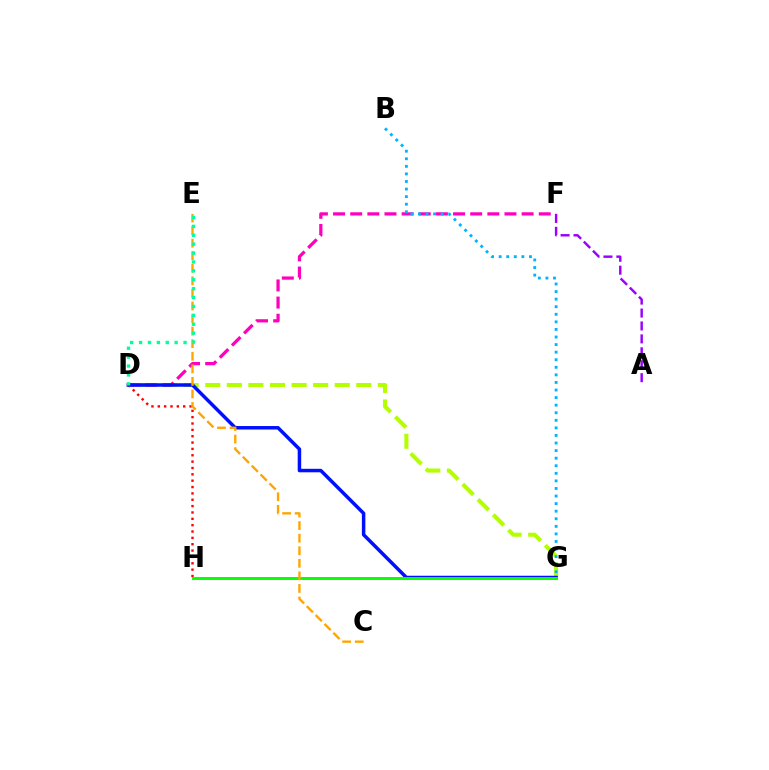{('D', 'H'): [{'color': '#ff0000', 'line_style': 'dotted', 'thickness': 1.73}], ('D', 'G'): [{'color': '#b3ff00', 'line_style': 'dashed', 'thickness': 2.93}, {'color': '#0010ff', 'line_style': 'solid', 'thickness': 2.51}], ('A', 'F'): [{'color': '#9b00ff', 'line_style': 'dashed', 'thickness': 1.76}], ('D', 'F'): [{'color': '#ff00bd', 'line_style': 'dashed', 'thickness': 2.33}], ('B', 'G'): [{'color': '#00b5ff', 'line_style': 'dotted', 'thickness': 2.06}], ('G', 'H'): [{'color': '#08ff00', 'line_style': 'solid', 'thickness': 2.12}], ('C', 'E'): [{'color': '#ffa500', 'line_style': 'dashed', 'thickness': 1.71}], ('D', 'E'): [{'color': '#00ff9d', 'line_style': 'dotted', 'thickness': 2.42}]}